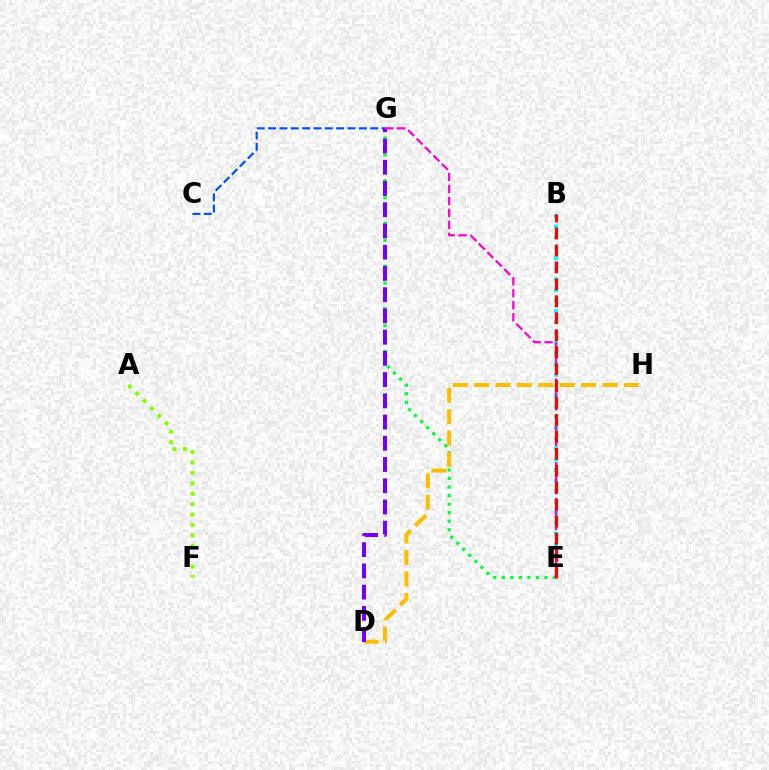{('B', 'E'): [{'color': '#00fff6', 'line_style': 'dotted', 'thickness': 2.88}, {'color': '#ff0000', 'line_style': 'dashed', 'thickness': 2.3}], ('E', 'G'): [{'color': '#00ff39', 'line_style': 'dotted', 'thickness': 2.32}, {'color': '#ff00cf', 'line_style': 'dashed', 'thickness': 1.62}], ('C', 'G'): [{'color': '#004bff', 'line_style': 'dashed', 'thickness': 1.54}], ('D', 'H'): [{'color': '#ffbd00', 'line_style': 'dashed', 'thickness': 2.91}], ('D', 'G'): [{'color': '#7200ff', 'line_style': 'dashed', 'thickness': 2.88}], ('A', 'F'): [{'color': '#84ff00', 'line_style': 'dotted', 'thickness': 2.83}]}